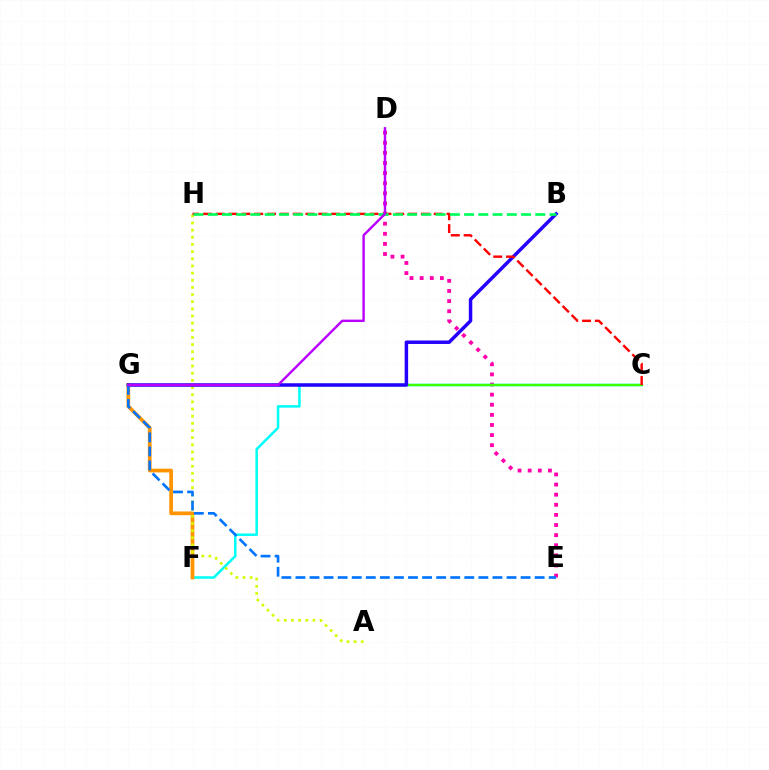{('D', 'E'): [{'color': '#ff00ac', 'line_style': 'dotted', 'thickness': 2.75}], ('C', 'F'): [{'color': '#00fff6', 'line_style': 'solid', 'thickness': 1.82}], ('F', 'G'): [{'color': '#ff9400', 'line_style': 'solid', 'thickness': 2.69}], ('A', 'H'): [{'color': '#d1ff00', 'line_style': 'dotted', 'thickness': 1.94}], ('C', 'G'): [{'color': '#3dff00', 'line_style': 'solid', 'thickness': 1.66}], ('B', 'G'): [{'color': '#2500ff', 'line_style': 'solid', 'thickness': 2.5}], ('C', 'H'): [{'color': '#ff0000', 'line_style': 'dashed', 'thickness': 1.74}], ('E', 'G'): [{'color': '#0074ff', 'line_style': 'dashed', 'thickness': 1.91}], ('B', 'H'): [{'color': '#00ff5c', 'line_style': 'dashed', 'thickness': 1.93}], ('D', 'G'): [{'color': '#b900ff', 'line_style': 'solid', 'thickness': 1.74}]}